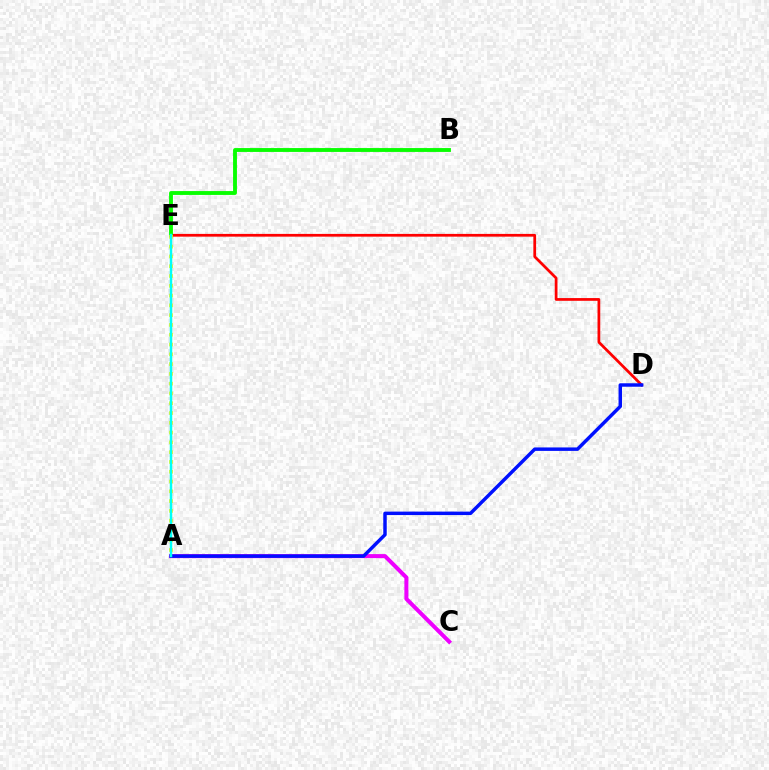{('D', 'E'): [{'color': '#ff0000', 'line_style': 'solid', 'thickness': 1.97}], ('A', 'C'): [{'color': '#ee00ff', 'line_style': 'solid', 'thickness': 2.9}], ('A', 'D'): [{'color': '#0010ff', 'line_style': 'solid', 'thickness': 2.49}], ('B', 'E'): [{'color': '#08ff00', 'line_style': 'solid', 'thickness': 2.78}], ('A', 'E'): [{'color': '#fcf500', 'line_style': 'dotted', 'thickness': 2.66}, {'color': '#00fff6', 'line_style': 'solid', 'thickness': 1.77}]}